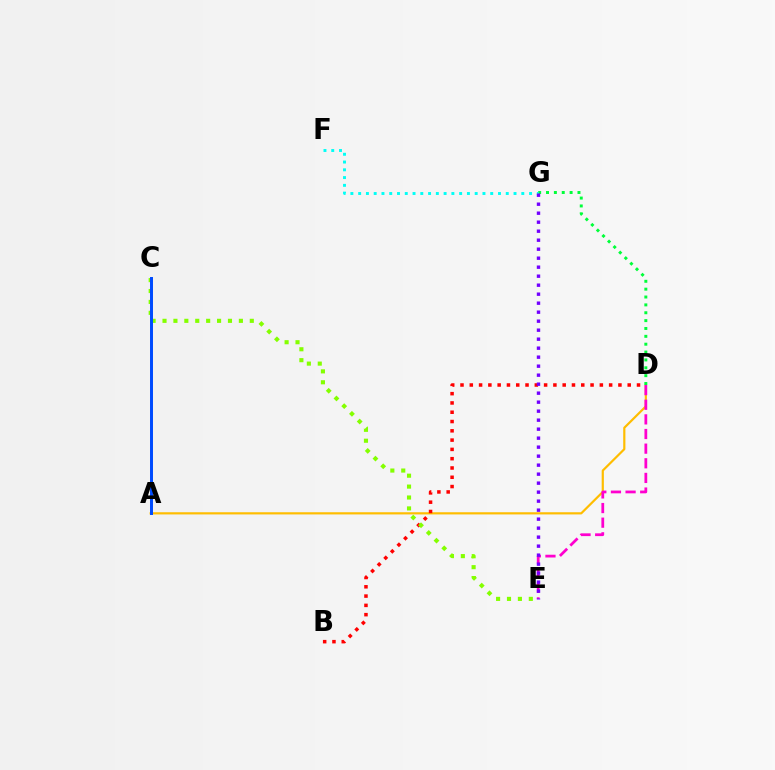{('A', 'D'): [{'color': '#ffbd00', 'line_style': 'solid', 'thickness': 1.57}], ('D', 'E'): [{'color': '#ff00cf', 'line_style': 'dashed', 'thickness': 1.99}], ('D', 'G'): [{'color': '#00ff39', 'line_style': 'dotted', 'thickness': 2.14}], ('B', 'D'): [{'color': '#ff0000', 'line_style': 'dotted', 'thickness': 2.52}], ('C', 'E'): [{'color': '#84ff00', 'line_style': 'dotted', 'thickness': 2.96}], ('F', 'G'): [{'color': '#00fff6', 'line_style': 'dotted', 'thickness': 2.11}], ('A', 'C'): [{'color': '#004bff', 'line_style': 'solid', 'thickness': 2.14}], ('E', 'G'): [{'color': '#7200ff', 'line_style': 'dotted', 'thickness': 2.44}]}